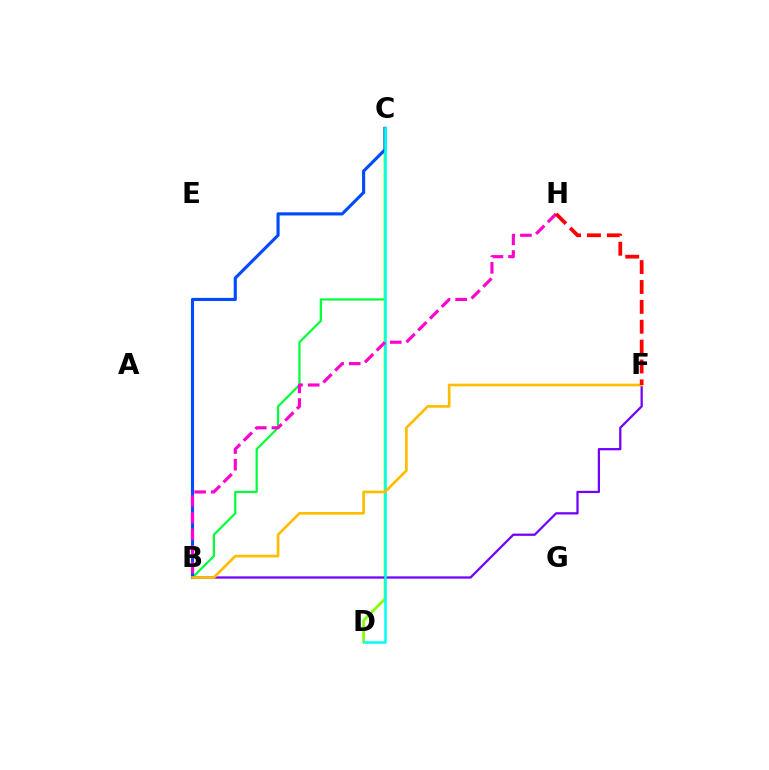{('B', 'C'): [{'color': '#00ff39', 'line_style': 'solid', 'thickness': 1.6}, {'color': '#004bff', 'line_style': 'solid', 'thickness': 2.26}], ('C', 'D'): [{'color': '#84ff00', 'line_style': 'solid', 'thickness': 1.93}, {'color': '#00fff6', 'line_style': 'solid', 'thickness': 1.83}], ('B', 'F'): [{'color': '#7200ff', 'line_style': 'solid', 'thickness': 1.62}, {'color': '#ffbd00', 'line_style': 'solid', 'thickness': 1.93}], ('B', 'H'): [{'color': '#ff00cf', 'line_style': 'dashed', 'thickness': 2.26}], ('F', 'H'): [{'color': '#ff0000', 'line_style': 'dashed', 'thickness': 2.7}]}